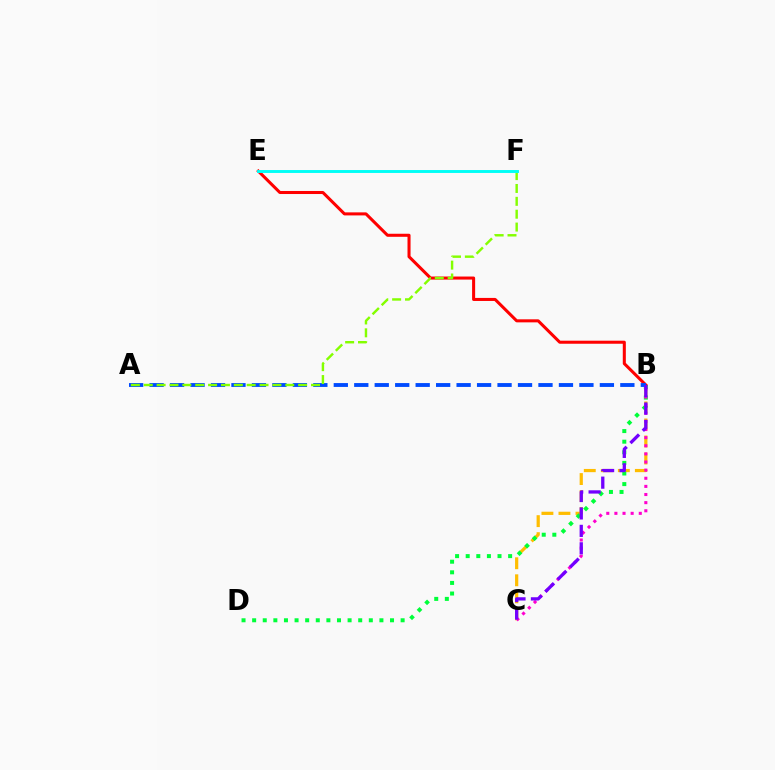{('B', 'E'): [{'color': '#ff0000', 'line_style': 'solid', 'thickness': 2.19}], ('B', 'C'): [{'color': '#ffbd00', 'line_style': 'dashed', 'thickness': 2.31}, {'color': '#ff00cf', 'line_style': 'dotted', 'thickness': 2.21}, {'color': '#7200ff', 'line_style': 'dashed', 'thickness': 2.37}], ('B', 'D'): [{'color': '#00ff39', 'line_style': 'dotted', 'thickness': 2.88}], ('A', 'B'): [{'color': '#004bff', 'line_style': 'dashed', 'thickness': 2.78}], ('A', 'F'): [{'color': '#84ff00', 'line_style': 'dashed', 'thickness': 1.75}], ('E', 'F'): [{'color': '#00fff6', 'line_style': 'solid', 'thickness': 2.1}]}